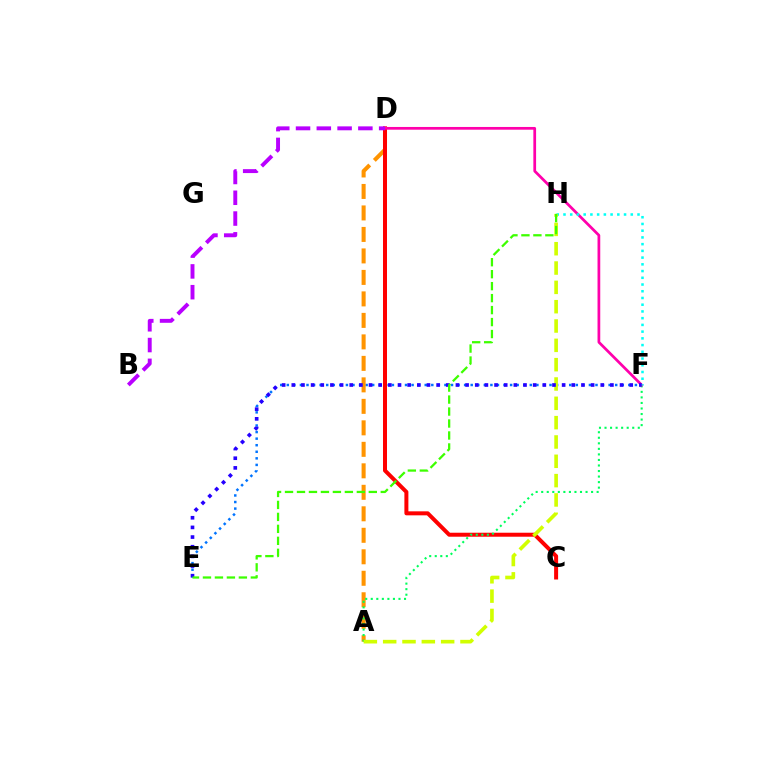{('E', 'F'): [{'color': '#0074ff', 'line_style': 'dotted', 'thickness': 1.78}, {'color': '#2500ff', 'line_style': 'dotted', 'thickness': 2.62}], ('A', 'D'): [{'color': '#ff9400', 'line_style': 'dashed', 'thickness': 2.92}], ('C', 'D'): [{'color': '#ff0000', 'line_style': 'solid', 'thickness': 2.88}], ('A', 'F'): [{'color': '#00ff5c', 'line_style': 'dotted', 'thickness': 1.51}], ('D', 'F'): [{'color': '#ff00ac', 'line_style': 'solid', 'thickness': 1.97}], ('B', 'D'): [{'color': '#b900ff', 'line_style': 'dashed', 'thickness': 2.82}], ('F', 'H'): [{'color': '#00fff6', 'line_style': 'dotted', 'thickness': 1.83}], ('A', 'H'): [{'color': '#d1ff00', 'line_style': 'dashed', 'thickness': 2.63}], ('E', 'H'): [{'color': '#3dff00', 'line_style': 'dashed', 'thickness': 1.63}]}